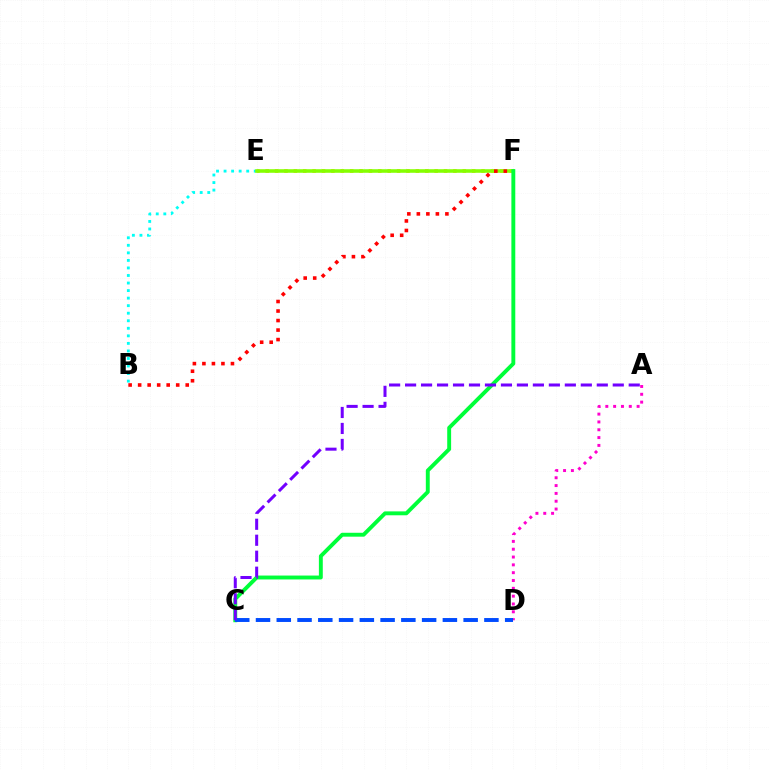{('E', 'F'): [{'color': '#ffbd00', 'line_style': 'dotted', 'thickness': 2.55}, {'color': '#84ff00', 'line_style': 'solid', 'thickness': 2.56}], ('B', 'E'): [{'color': '#00fff6', 'line_style': 'dotted', 'thickness': 2.05}], ('A', 'D'): [{'color': '#ff00cf', 'line_style': 'dotted', 'thickness': 2.13}], ('B', 'F'): [{'color': '#ff0000', 'line_style': 'dotted', 'thickness': 2.59}], ('C', 'F'): [{'color': '#00ff39', 'line_style': 'solid', 'thickness': 2.81}], ('C', 'D'): [{'color': '#004bff', 'line_style': 'dashed', 'thickness': 2.82}], ('A', 'C'): [{'color': '#7200ff', 'line_style': 'dashed', 'thickness': 2.17}]}